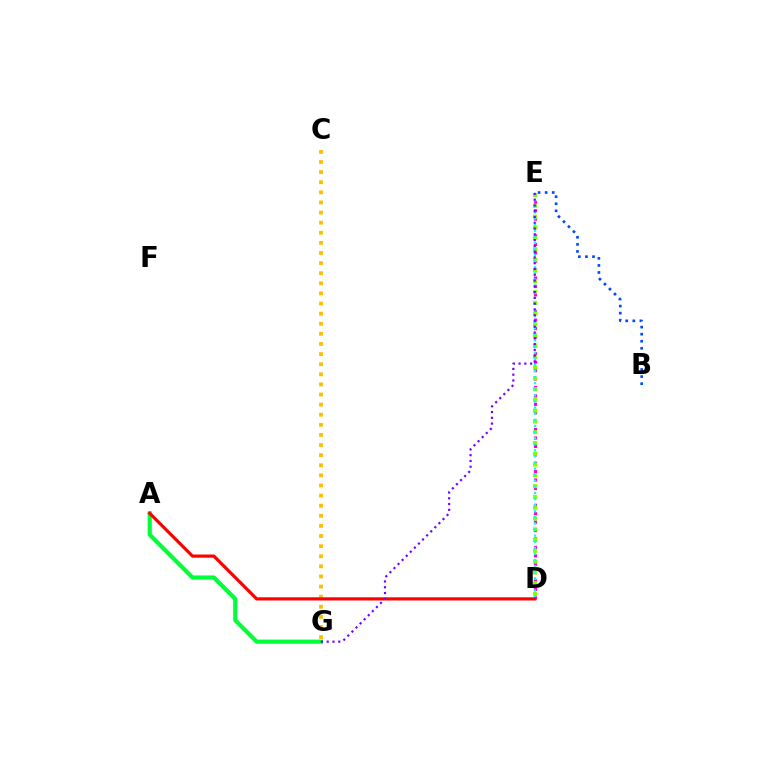{('D', 'E'): [{'color': '#ff00cf', 'line_style': 'dotted', 'thickness': 2.29}, {'color': '#84ff00', 'line_style': 'dotted', 'thickness': 2.93}, {'color': '#00fff6', 'line_style': 'dotted', 'thickness': 1.66}], ('A', 'G'): [{'color': '#00ff39', 'line_style': 'solid', 'thickness': 2.99}], ('C', 'G'): [{'color': '#ffbd00', 'line_style': 'dotted', 'thickness': 2.75}], ('A', 'D'): [{'color': '#ff0000', 'line_style': 'solid', 'thickness': 2.3}], ('E', 'G'): [{'color': '#7200ff', 'line_style': 'dotted', 'thickness': 1.57}], ('B', 'E'): [{'color': '#004bff', 'line_style': 'dotted', 'thickness': 1.92}]}